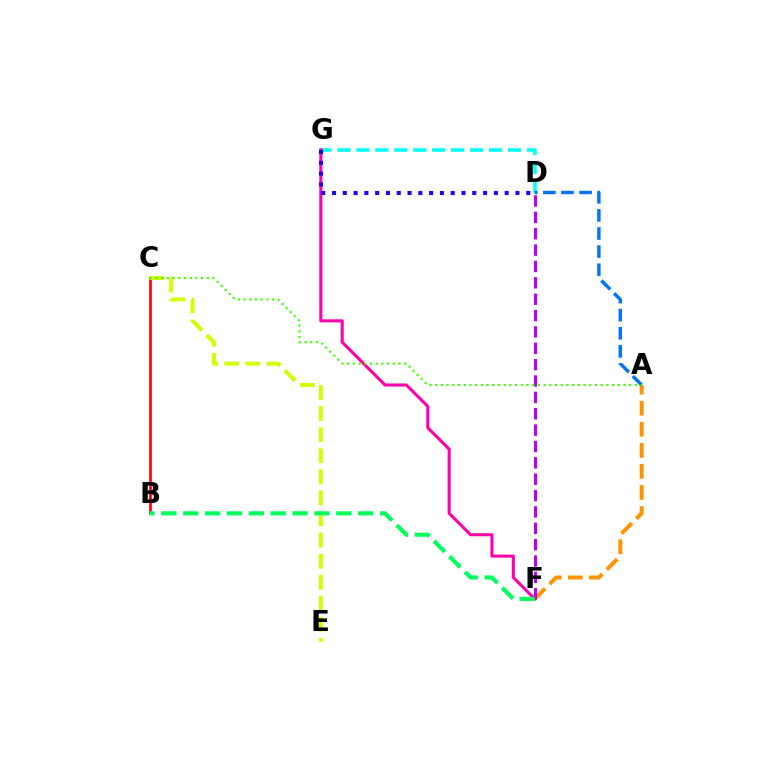{('A', 'F'): [{'color': '#ff9400', 'line_style': 'dashed', 'thickness': 2.86}], ('D', 'G'): [{'color': '#00fff6', 'line_style': 'dashed', 'thickness': 2.57}, {'color': '#2500ff', 'line_style': 'dotted', 'thickness': 2.93}], ('B', 'C'): [{'color': '#ff0000', 'line_style': 'solid', 'thickness': 1.91}], ('D', 'F'): [{'color': '#b900ff', 'line_style': 'dashed', 'thickness': 2.22}], ('F', 'G'): [{'color': '#ff00ac', 'line_style': 'solid', 'thickness': 2.21}], ('A', 'D'): [{'color': '#0074ff', 'line_style': 'dashed', 'thickness': 2.46}], ('C', 'E'): [{'color': '#d1ff00', 'line_style': 'dashed', 'thickness': 2.87}], ('B', 'F'): [{'color': '#00ff5c', 'line_style': 'dashed', 'thickness': 2.97}], ('A', 'C'): [{'color': '#3dff00', 'line_style': 'dotted', 'thickness': 1.55}]}